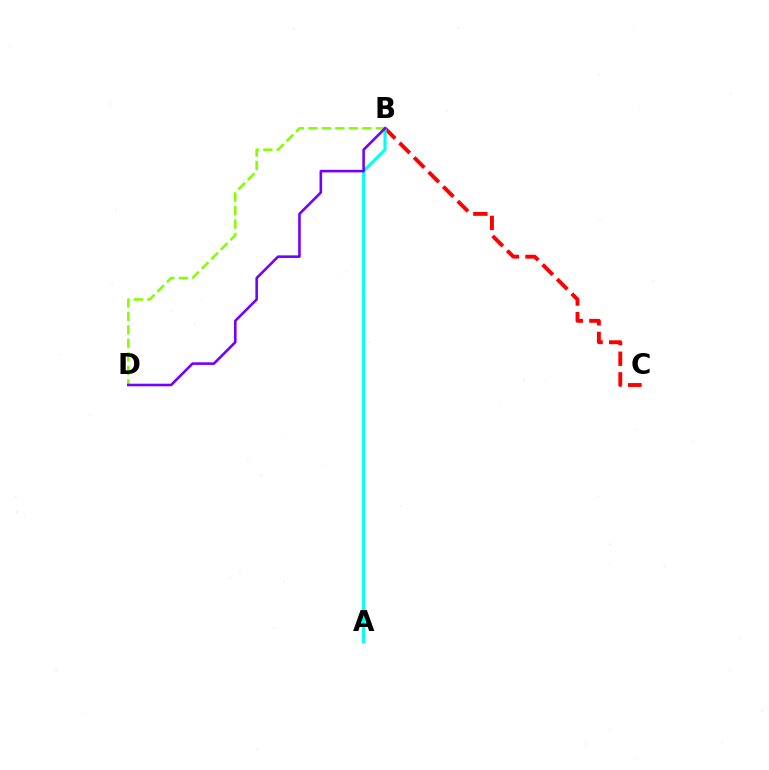{('B', 'C'): [{'color': '#ff0000', 'line_style': 'dashed', 'thickness': 2.8}], ('B', 'D'): [{'color': '#84ff00', 'line_style': 'dashed', 'thickness': 1.83}, {'color': '#7200ff', 'line_style': 'solid', 'thickness': 1.86}], ('A', 'B'): [{'color': '#00fff6', 'line_style': 'solid', 'thickness': 2.23}]}